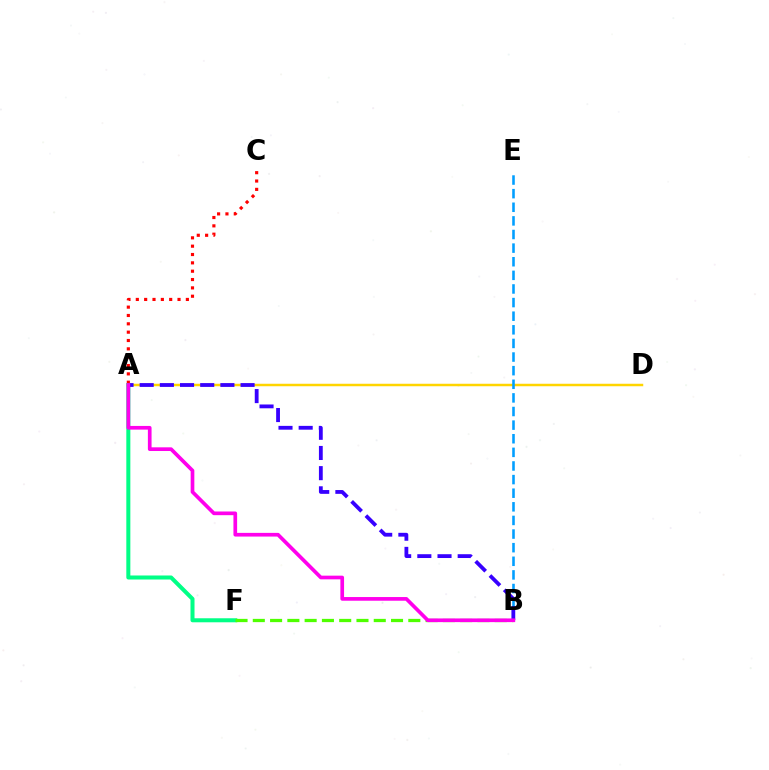{('A', 'C'): [{'color': '#ff0000', 'line_style': 'dotted', 'thickness': 2.27}], ('A', 'D'): [{'color': '#ffd500', 'line_style': 'solid', 'thickness': 1.78}], ('A', 'F'): [{'color': '#00ff86', 'line_style': 'solid', 'thickness': 2.9}], ('B', 'E'): [{'color': '#009eff', 'line_style': 'dashed', 'thickness': 1.85}], ('A', 'B'): [{'color': '#3700ff', 'line_style': 'dashed', 'thickness': 2.74}, {'color': '#ff00ed', 'line_style': 'solid', 'thickness': 2.65}], ('B', 'F'): [{'color': '#4fff00', 'line_style': 'dashed', 'thickness': 2.35}]}